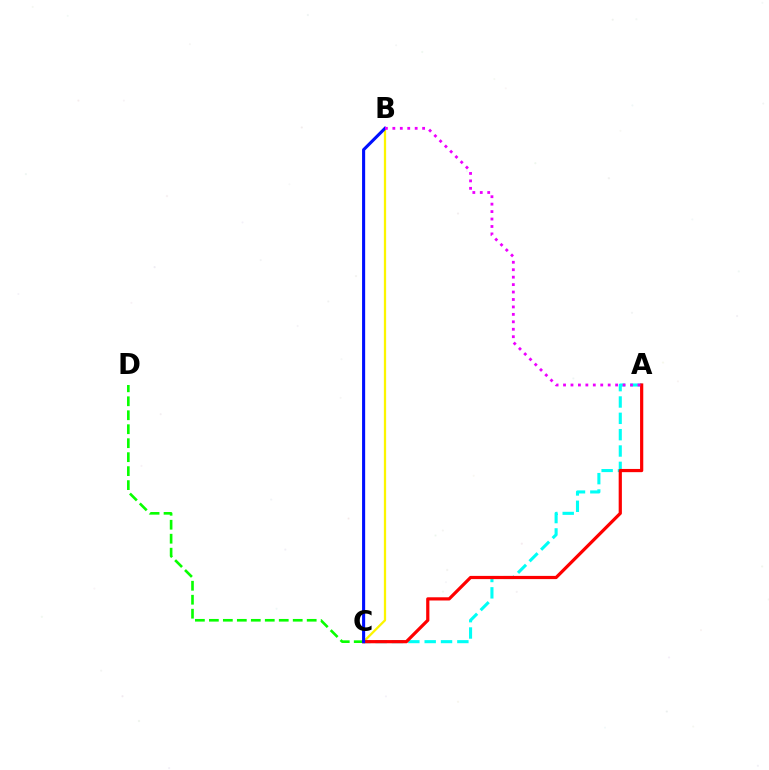{('B', 'C'): [{'color': '#fcf500', 'line_style': 'solid', 'thickness': 1.63}, {'color': '#0010ff', 'line_style': 'solid', 'thickness': 2.23}], ('A', 'C'): [{'color': '#00fff6', 'line_style': 'dashed', 'thickness': 2.22}, {'color': '#ff0000', 'line_style': 'solid', 'thickness': 2.31}], ('C', 'D'): [{'color': '#08ff00', 'line_style': 'dashed', 'thickness': 1.9}], ('A', 'B'): [{'color': '#ee00ff', 'line_style': 'dotted', 'thickness': 2.02}]}